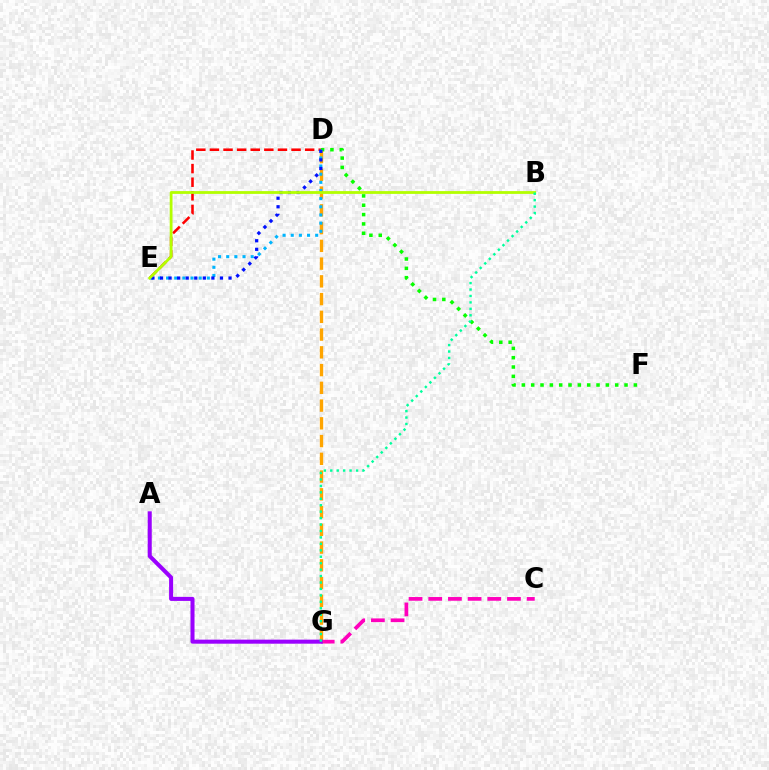{('C', 'G'): [{'color': '#ff00bd', 'line_style': 'dashed', 'thickness': 2.67}], ('D', 'F'): [{'color': '#08ff00', 'line_style': 'dotted', 'thickness': 2.54}], ('D', 'E'): [{'color': '#ff0000', 'line_style': 'dashed', 'thickness': 1.85}, {'color': '#00b5ff', 'line_style': 'dotted', 'thickness': 2.22}, {'color': '#0010ff', 'line_style': 'dotted', 'thickness': 2.33}], ('D', 'G'): [{'color': '#ffa500', 'line_style': 'dashed', 'thickness': 2.41}], ('A', 'G'): [{'color': '#9b00ff', 'line_style': 'solid', 'thickness': 2.91}], ('B', 'E'): [{'color': '#b3ff00', 'line_style': 'solid', 'thickness': 2.01}], ('B', 'G'): [{'color': '#00ff9d', 'line_style': 'dotted', 'thickness': 1.75}]}